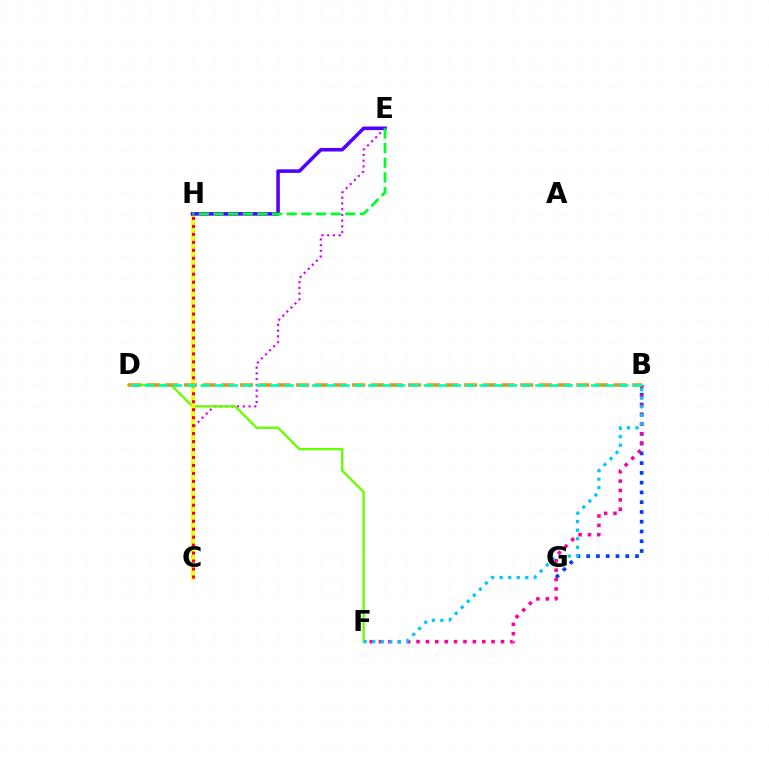{('C', 'E'): [{'color': '#d600ff', 'line_style': 'dotted', 'thickness': 1.56}], ('D', 'F'): [{'color': '#66ff00', 'line_style': 'solid', 'thickness': 1.69}], ('C', 'H'): [{'color': '#eeff00', 'line_style': 'solid', 'thickness': 2.63}, {'color': '#ff0000', 'line_style': 'dotted', 'thickness': 2.16}], ('B', 'D'): [{'color': '#ff8800', 'line_style': 'dashed', 'thickness': 2.54}, {'color': '#00ffaf', 'line_style': 'dashed', 'thickness': 1.89}], ('B', 'G'): [{'color': '#003fff', 'line_style': 'dotted', 'thickness': 2.65}], ('B', 'F'): [{'color': '#ff00a0', 'line_style': 'dotted', 'thickness': 2.55}, {'color': '#00c7ff', 'line_style': 'dotted', 'thickness': 2.32}], ('E', 'H'): [{'color': '#4f00ff', 'line_style': 'solid', 'thickness': 2.56}, {'color': '#00ff27', 'line_style': 'dashed', 'thickness': 1.99}]}